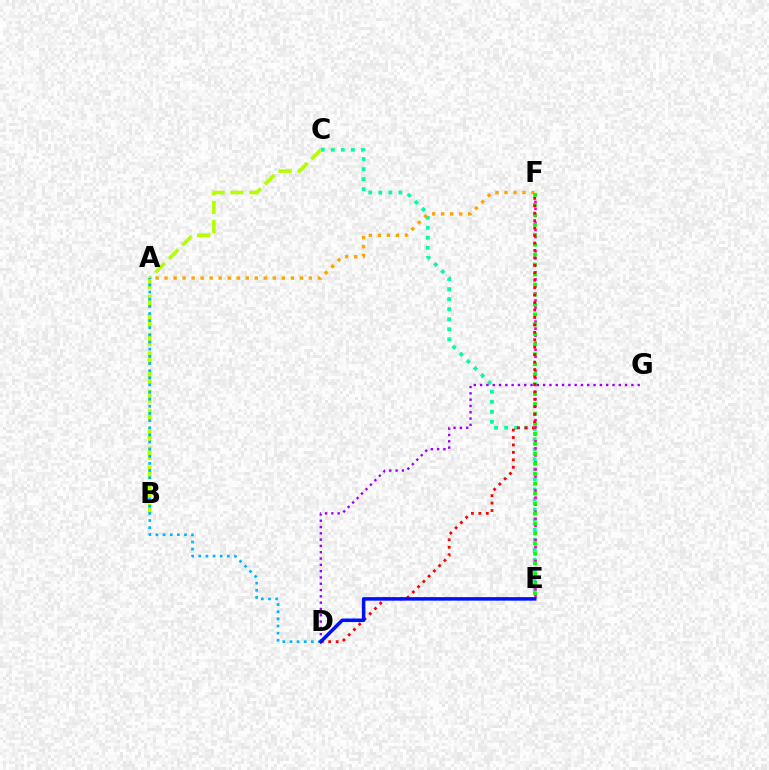{('C', 'E'): [{'color': '#00ff9d', 'line_style': 'dotted', 'thickness': 2.73}], ('A', 'F'): [{'color': '#ffa500', 'line_style': 'dotted', 'thickness': 2.45}], ('E', 'F'): [{'color': '#ff00bd', 'line_style': 'dotted', 'thickness': 1.91}, {'color': '#08ff00', 'line_style': 'dotted', 'thickness': 2.71}], ('B', 'C'): [{'color': '#b3ff00', 'line_style': 'dashed', 'thickness': 2.58}], ('D', 'F'): [{'color': '#ff0000', 'line_style': 'dotted', 'thickness': 2.02}], ('D', 'G'): [{'color': '#9b00ff', 'line_style': 'dotted', 'thickness': 1.71}], ('A', 'D'): [{'color': '#00b5ff', 'line_style': 'dotted', 'thickness': 1.94}], ('D', 'E'): [{'color': '#0010ff', 'line_style': 'solid', 'thickness': 2.54}]}